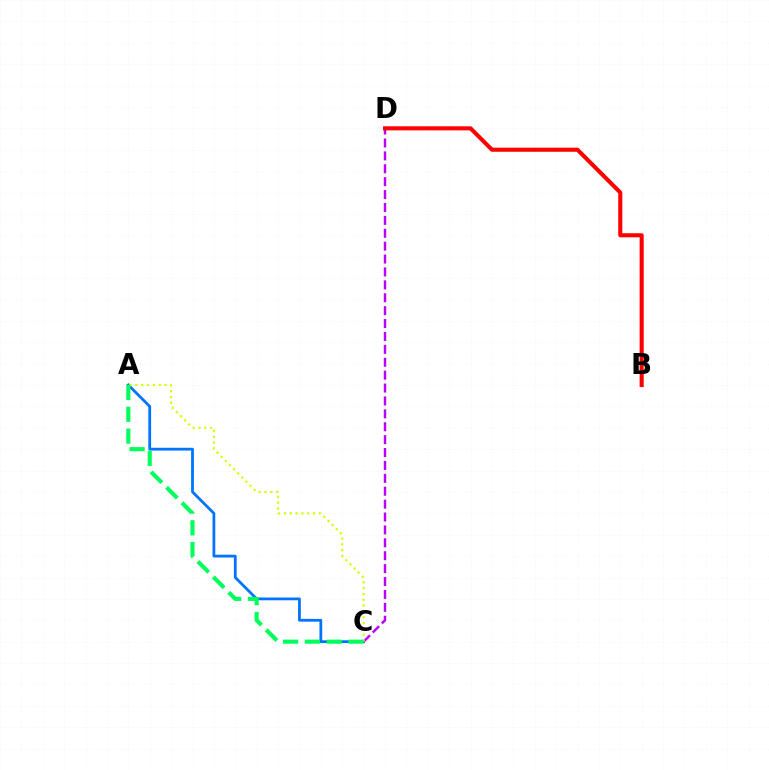{('A', 'C'): [{'color': '#0074ff', 'line_style': 'solid', 'thickness': 2.0}, {'color': '#d1ff00', 'line_style': 'dotted', 'thickness': 1.59}, {'color': '#00ff5c', 'line_style': 'dashed', 'thickness': 2.96}], ('C', 'D'): [{'color': '#b900ff', 'line_style': 'dashed', 'thickness': 1.75}], ('B', 'D'): [{'color': '#ff0000', 'line_style': 'solid', 'thickness': 2.94}]}